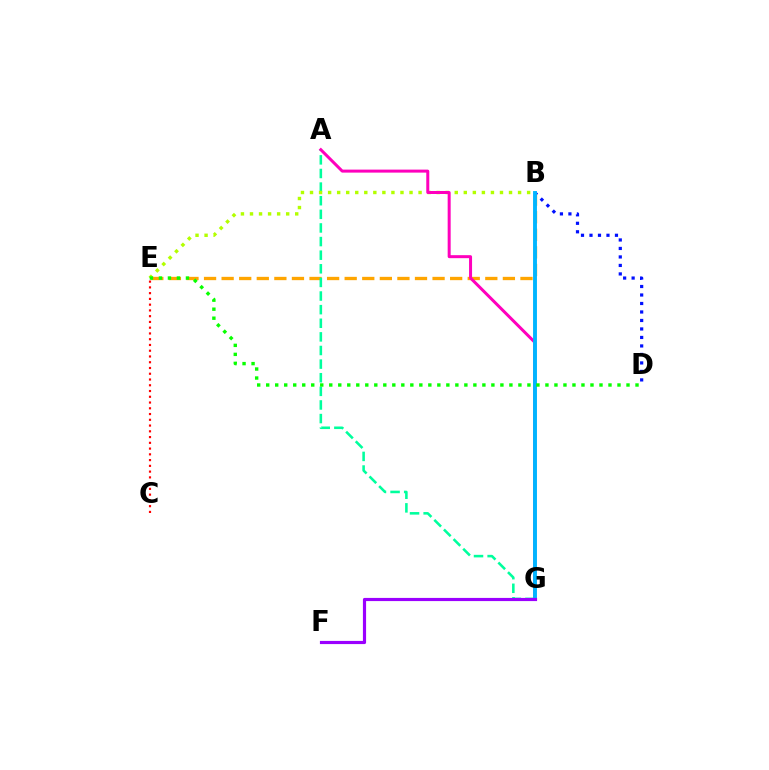{('B', 'E'): [{'color': '#ffa500', 'line_style': 'dashed', 'thickness': 2.39}, {'color': '#b3ff00', 'line_style': 'dotted', 'thickness': 2.46}], ('B', 'D'): [{'color': '#0010ff', 'line_style': 'dotted', 'thickness': 2.31}], ('A', 'G'): [{'color': '#00ff9d', 'line_style': 'dashed', 'thickness': 1.85}, {'color': '#ff00bd', 'line_style': 'solid', 'thickness': 2.16}], ('C', 'E'): [{'color': '#ff0000', 'line_style': 'dotted', 'thickness': 1.56}], ('B', 'G'): [{'color': '#00b5ff', 'line_style': 'solid', 'thickness': 2.8}], ('F', 'G'): [{'color': '#9b00ff', 'line_style': 'solid', 'thickness': 2.28}], ('D', 'E'): [{'color': '#08ff00', 'line_style': 'dotted', 'thickness': 2.45}]}